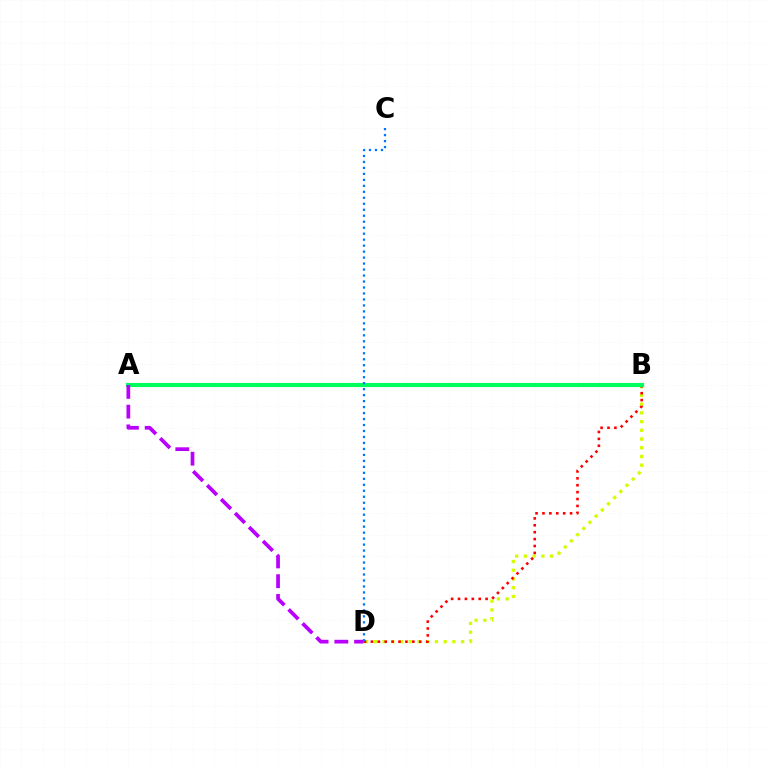{('B', 'D'): [{'color': '#d1ff00', 'line_style': 'dotted', 'thickness': 2.37}, {'color': '#ff0000', 'line_style': 'dotted', 'thickness': 1.88}], ('A', 'B'): [{'color': '#00ff5c', 'line_style': 'solid', 'thickness': 2.98}], ('A', 'D'): [{'color': '#b900ff', 'line_style': 'dashed', 'thickness': 2.68}], ('C', 'D'): [{'color': '#0074ff', 'line_style': 'dotted', 'thickness': 1.62}]}